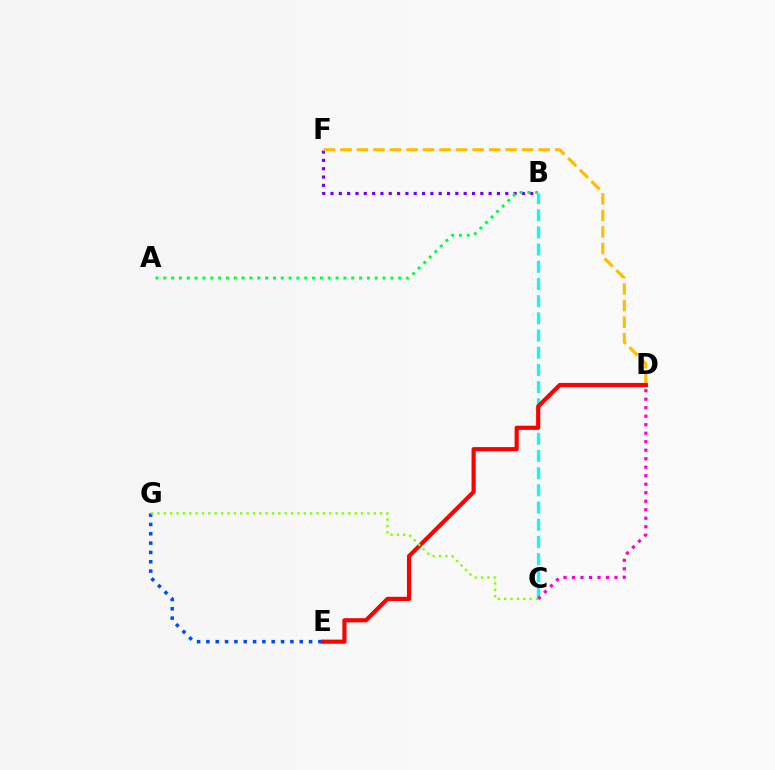{('B', 'C'): [{'color': '#00fff6', 'line_style': 'dashed', 'thickness': 2.34}], ('C', 'D'): [{'color': '#ff00cf', 'line_style': 'dotted', 'thickness': 2.31}], ('B', 'F'): [{'color': '#7200ff', 'line_style': 'dotted', 'thickness': 2.26}], ('A', 'B'): [{'color': '#00ff39', 'line_style': 'dotted', 'thickness': 2.13}], ('D', 'F'): [{'color': '#ffbd00', 'line_style': 'dashed', 'thickness': 2.24}], ('D', 'E'): [{'color': '#ff0000', 'line_style': 'solid', 'thickness': 2.99}], ('E', 'G'): [{'color': '#004bff', 'line_style': 'dotted', 'thickness': 2.54}], ('C', 'G'): [{'color': '#84ff00', 'line_style': 'dotted', 'thickness': 1.73}]}